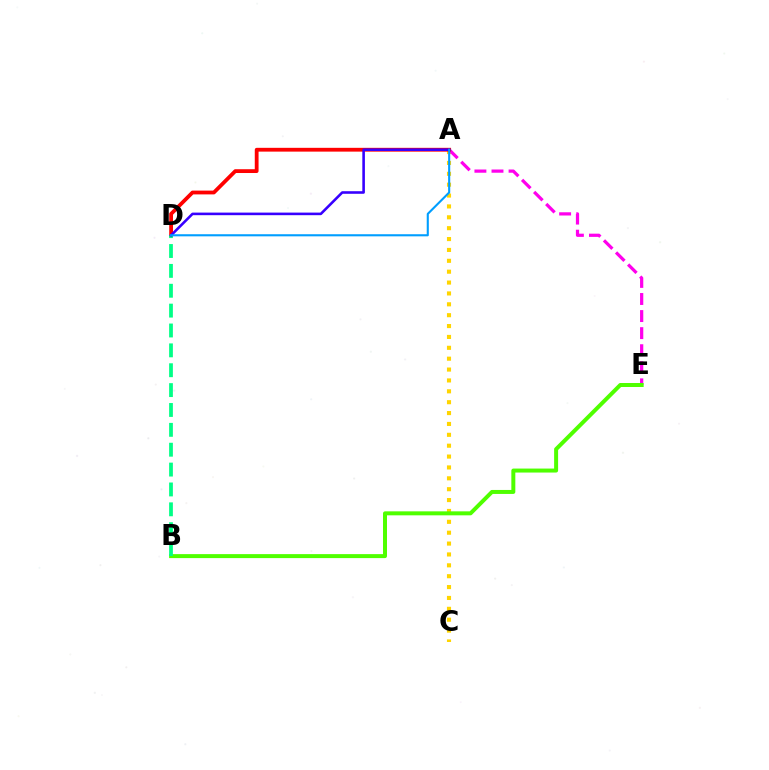{('A', 'C'): [{'color': '#ffd500', 'line_style': 'dotted', 'thickness': 2.95}], ('A', 'E'): [{'color': '#ff00ed', 'line_style': 'dashed', 'thickness': 2.32}], ('B', 'E'): [{'color': '#4fff00', 'line_style': 'solid', 'thickness': 2.87}], ('A', 'D'): [{'color': '#ff0000', 'line_style': 'solid', 'thickness': 2.73}, {'color': '#3700ff', 'line_style': 'solid', 'thickness': 1.86}, {'color': '#009eff', 'line_style': 'solid', 'thickness': 1.51}], ('B', 'D'): [{'color': '#00ff86', 'line_style': 'dashed', 'thickness': 2.7}]}